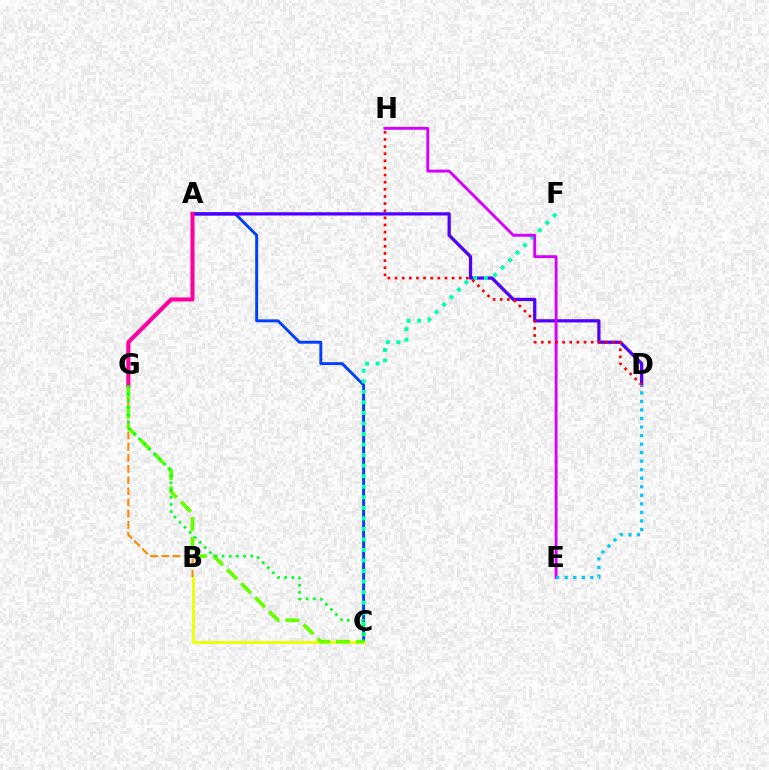{('A', 'C'): [{'color': '#003fff', 'line_style': 'solid', 'thickness': 2.11}], ('B', 'G'): [{'color': '#ff8800', 'line_style': 'dashed', 'thickness': 1.52}], ('B', 'C'): [{'color': '#eeff00', 'line_style': 'solid', 'thickness': 2.03}], ('A', 'D'): [{'color': '#4f00ff', 'line_style': 'solid', 'thickness': 2.34}], ('C', 'F'): [{'color': '#00ffaf', 'line_style': 'dotted', 'thickness': 2.86}], ('E', 'H'): [{'color': '#d600ff', 'line_style': 'solid', 'thickness': 2.07}], ('C', 'G'): [{'color': '#66ff00', 'line_style': 'dashed', 'thickness': 2.69}, {'color': '#00ff27', 'line_style': 'dotted', 'thickness': 1.94}], ('D', 'H'): [{'color': '#ff0000', 'line_style': 'dotted', 'thickness': 1.94}], ('A', 'G'): [{'color': '#ff00a0', 'line_style': 'solid', 'thickness': 2.95}], ('D', 'E'): [{'color': '#00c7ff', 'line_style': 'dotted', 'thickness': 2.32}]}